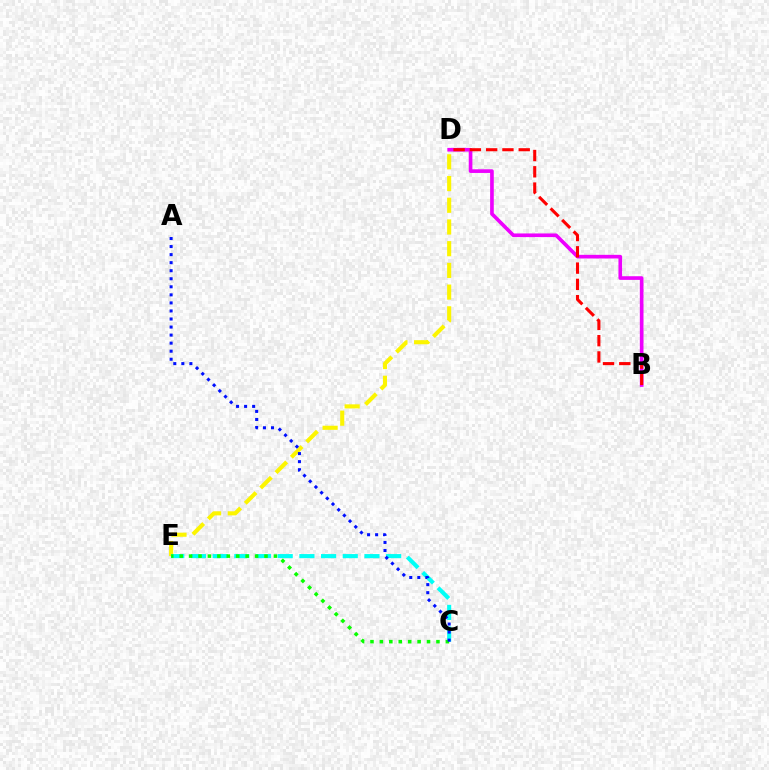{('D', 'E'): [{'color': '#fcf500', 'line_style': 'dashed', 'thickness': 2.95}], ('C', 'E'): [{'color': '#00fff6', 'line_style': 'dashed', 'thickness': 2.95}, {'color': '#08ff00', 'line_style': 'dotted', 'thickness': 2.56}], ('B', 'D'): [{'color': '#ee00ff', 'line_style': 'solid', 'thickness': 2.63}, {'color': '#ff0000', 'line_style': 'dashed', 'thickness': 2.21}], ('A', 'C'): [{'color': '#0010ff', 'line_style': 'dotted', 'thickness': 2.19}]}